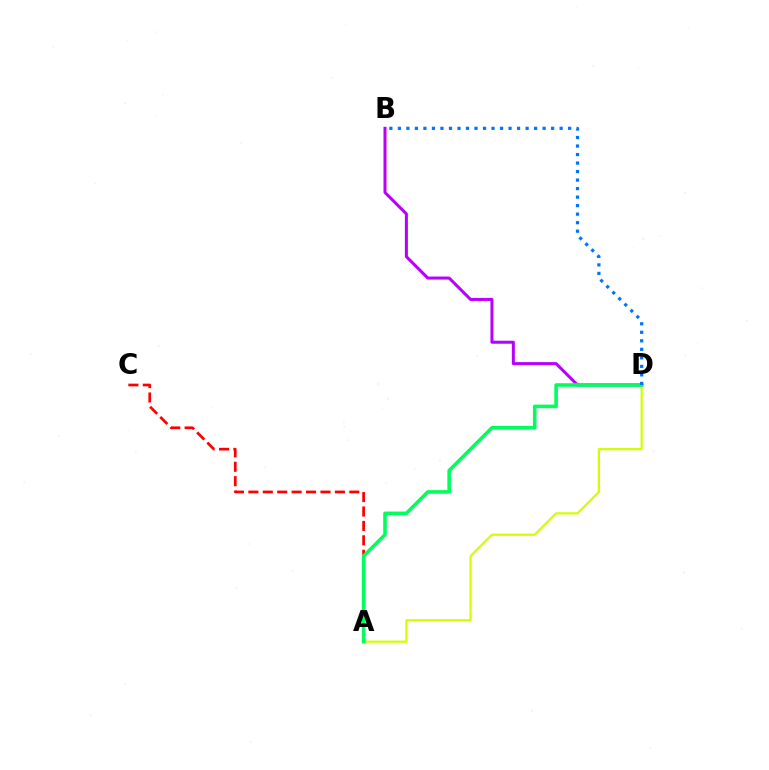{('A', 'C'): [{'color': '#ff0000', 'line_style': 'dashed', 'thickness': 1.96}], ('B', 'D'): [{'color': '#b900ff', 'line_style': 'solid', 'thickness': 2.18}, {'color': '#0074ff', 'line_style': 'dotted', 'thickness': 2.31}], ('A', 'D'): [{'color': '#d1ff00', 'line_style': 'solid', 'thickness': 1.59}, {'color': '#00ff5c', 'line_style': 'solid', 'thickness': 2.58}]}